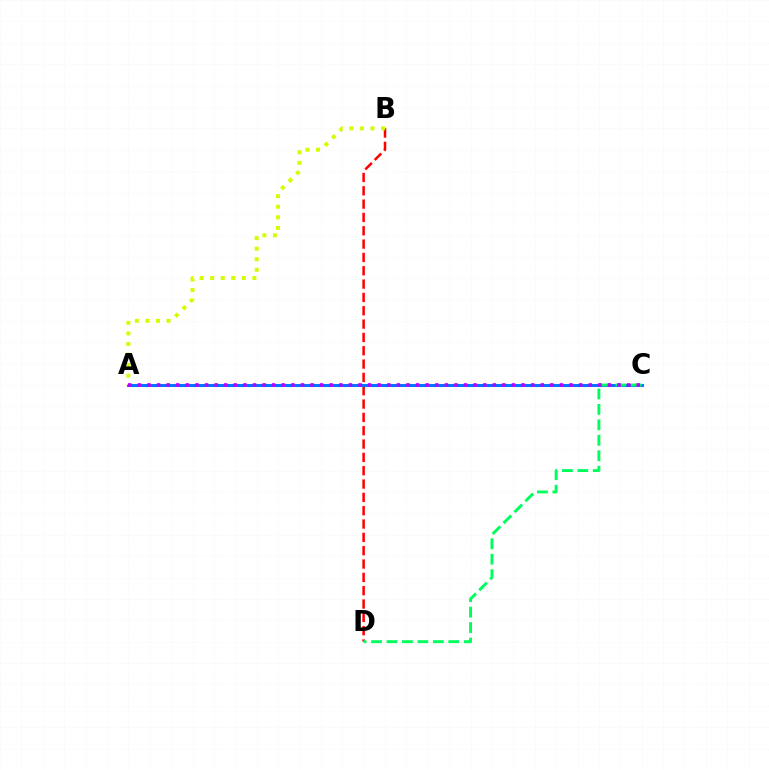{('B', 'D'): [{'color': '#ff0000', 'line_style': 'dashed', 'thickness': 1.81}], ('A', 'C'): [{'color': '#0074ff', 'line_style': 'solid', 'thickness': 2.14}, {'color': '#b900ff', 'line_style': 'dotted', 'thickness': 2.61}], ('C', 'D'): [{'color': '#00ff5c', 'line_style': 'dashed', 'thickness': 2.1}], ('A', 'B'): [{'color': '#d1ff00', 'line_style': 'dotted', 'thickness': 2.87}]}